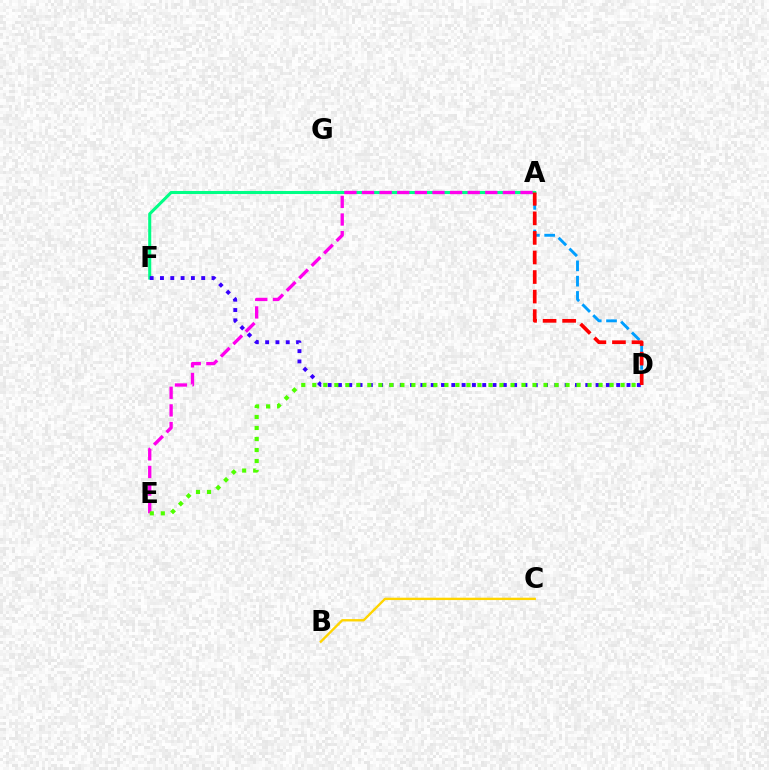{('A', 'D'): [{'color': '#009eff', 'line_style': 'dashed', 'thickness': 2.08}, {'color': '#ff0000', 'line_style': 'dashed', 'thickness': 2.66}], ('A', 'F'): [{'color': '#00ff86', 'line_style': 'solid', 'thickness': 2.2}], ('D', 'F'): [{'color': '#3700ff', 'line_style': 'dotted', 'thickness': 2.8}], ('A', 'E'): [{'color': '#ff00ed', 'line_style': 'dashed', 'thickness': 2.39}], ('B', 'C'): [{'color': '#ffd500', 'line_style': 'solid', 'thickness': 1.7}], ('D', 'E'): [{'color': '#4fff00', 'line_style': 'dotted', 'thickness': 2.99}]}